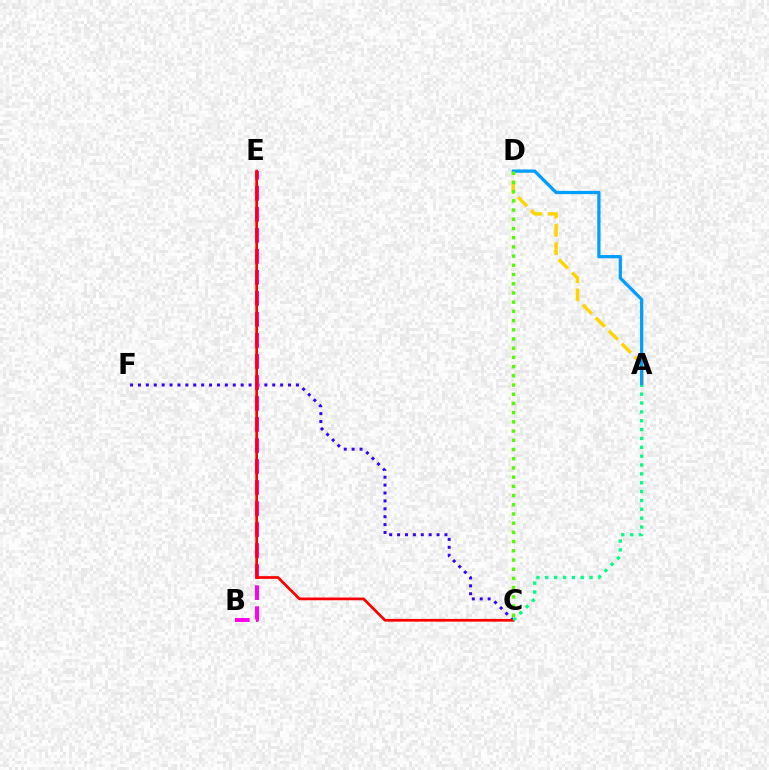{('A', 'D'): [{'color': '#ffd500', 'line_style': 'dashed', 'thickness': 2.5}, {'color': '#009eff', 'line_style': 'solid', 'thickness': 2.34}], ('C', 'F'): [{'color': '#3700ff', 'line_style': 'dotted', 'thickness': 2.15}], ('B', 'E'): [{'color': '#ff00ed', 'line_style': 'dashed', 'thickness': 2.86}], ('C', 'E'): [{'color': '#ff0000', 'line_style': 'solid', 'thickness': 1.96}], ('A', 'C'): [{'color': '#00ff86', 'line_style': 'dotted', 'thickness': 2.41}], ('C', 'D'): [{'color': '#4fff00', 'line_style': 'dotted', 'thickness': 2.5}]}